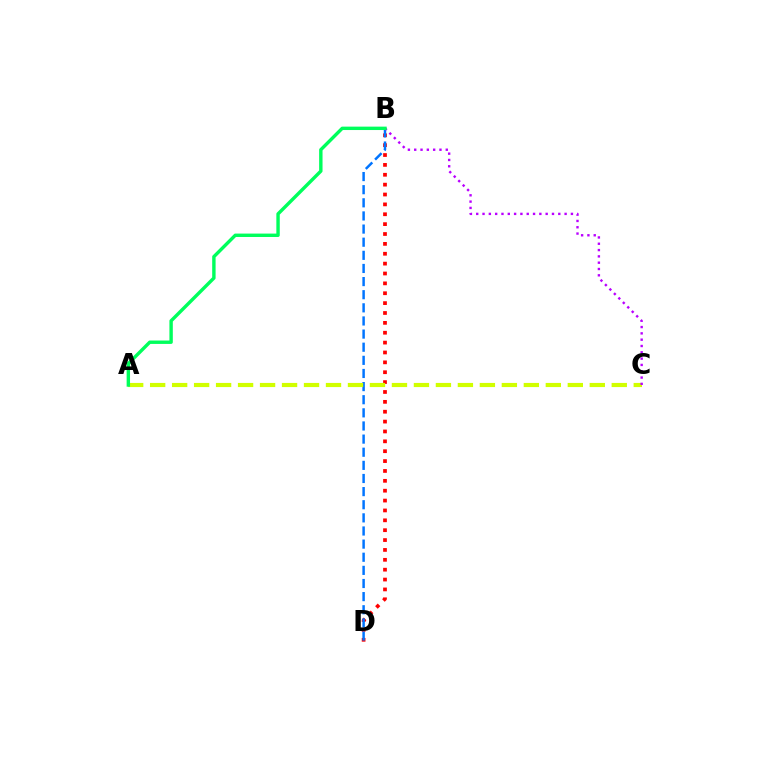{('B', 'D'): [{'color': '#ff0000', 'line_style': 'dotted', 'thickness': 2.68}, {'color': '#0074ff', 'line_style': 'dashed', 'thickness': 1.78}], ('A', 'C'): [{'color': '#d1ff00', 'line_style': 'dashed', 'thickness': 2.99}], ('B', 'C'): [{'color': '#b900ff', 'line_style': 'dotted', 'thickness': 1.72}], ('A', 'B'): [{'color': '#00ff5c', 'line_style': 'solid', 'thickness': 2.45}]}